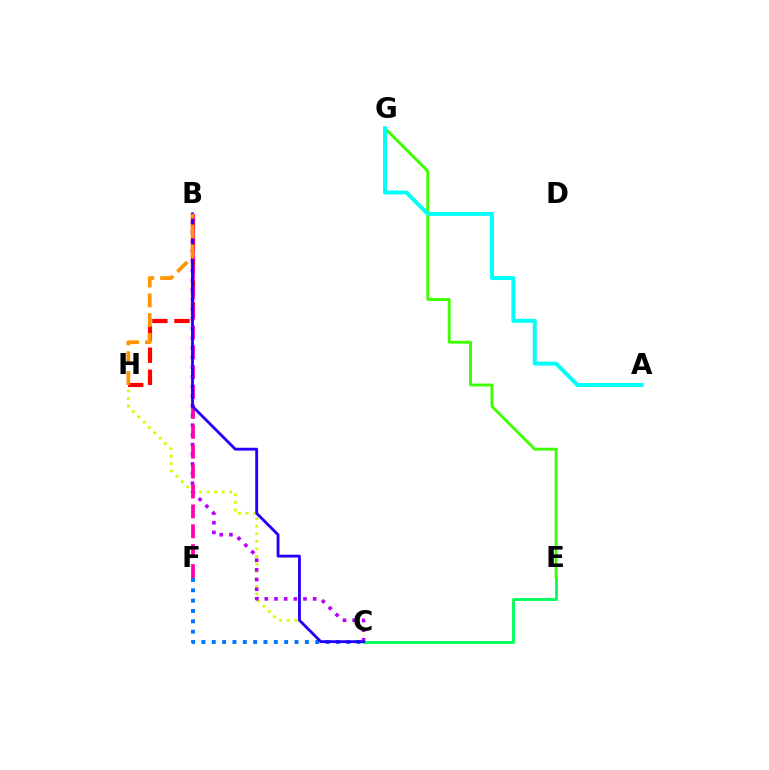{('B', 'H'): [{'color': '#ff0000', 'line_style': 'dashed', 'thickness': 3.0}, {'color': '#ff9400', 'line_style': 'dashed', 'thickness': 2.69}], ('C', 'H'): [{'color': '#d1ff00', 'line_style': 'dotted', 'thickness': 2.05}], ('C', 'E'): [{'color': '#00ff5c', 'line_style': 'solid', 'thickness': 2.04}], ('B', 'C'): [{'color': '#b900ff', 'line_style': 'dotted', 'thickness': 2.63}, {'color': '#2500ff', 'line_style': 'solid', 'thickness': 2.05}], ('C', 'F'): [{'color': '#0074ff', 'line_style': 'dotted', 'thickness': 2.81}], ('E', 'G'): [{'color': '#3dff00', 'line_style': 'solid', 'thickness': 2.06}], ('A', 'G'): [{'color': '#00fff6', 'line_style': 'solid', 'thickness': 2.83}], ('B', 'F'): [{'color': '#ff00ac', 'line_style': 'dashed', 'thickness': 2.7}]}